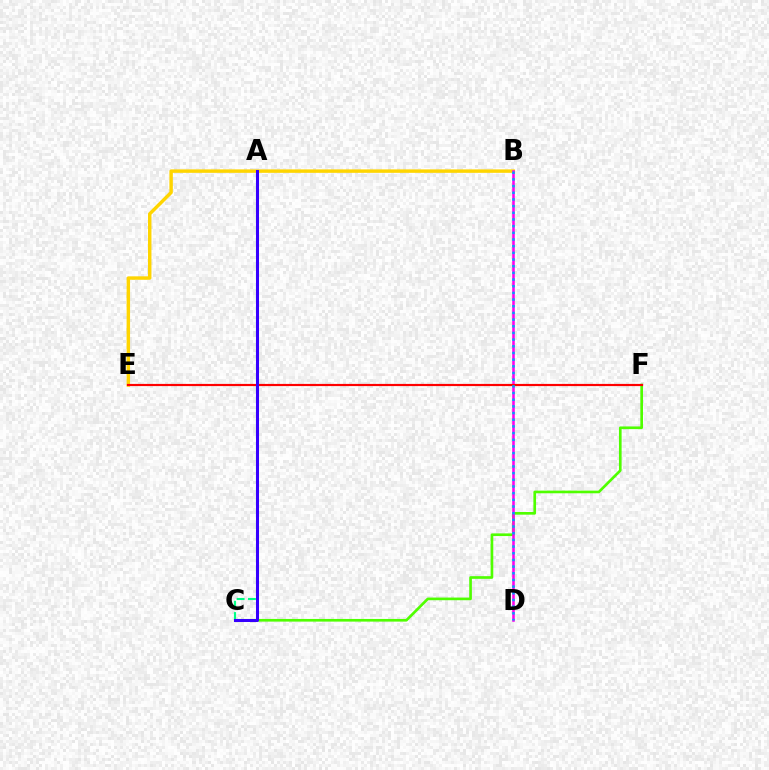{('C', 'F'): [{'color': '#4fff00', 'line_style': 'solid', 'thickness': 1.92}], ('A', 'C'): [{'color': '#00ff86', 'line_style': 'dashed', 'thickness': 1.54}, {'color': '#3700ff', 'line_style': 'solid', 'thickness': 2.18}], ('B', 'E'): [{'color': '#ffd500', 'line_style': 'solid', 'thickness': 2.48}], ('B', 'D'): [{'color': '#ff00ed', 'line_style': 'solid', 'thickness': 1.84}, {'color': '#009eff', 'line_style': 'dotted', 'thickness': 1.81}], ('E', 'F'): [{'color': '#ff0000', 'line_style': 'solid', 'thickness': 1.57}]}